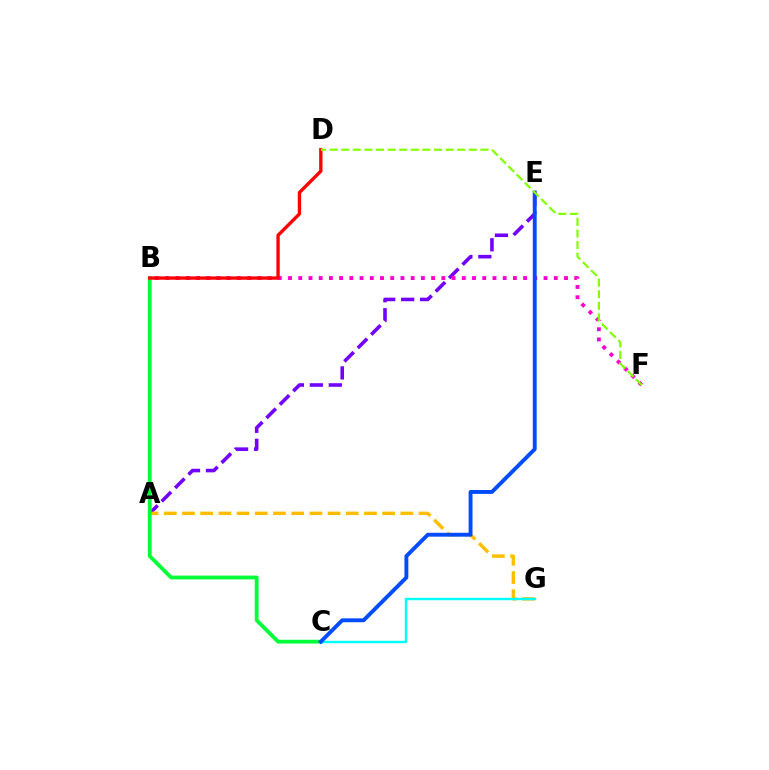{('A', 'E'): [{'color': '#7200ff', 'line_style': 'dashed', 'thickness': 2.58}], ('A', 'G'): [{'color': '#ffbd00', 'line_style': 'dashed', 'thickness': 2.47}], ('B', 'F'): [{'color': '#ff00cf', 'line_style': 'dotted', 'thickness': 2.78}], ('B', 'C'): [{'color': '#00ff39', 'line_style': 'solid', 'thickness': 2.73}], ('C', 'G'): [{'color': '#00fff6', 'line_style': 'solid', 'thickness': 1.75}], ('C', 'E'): [{'color': '#004bff', 'line_style': 'solid', 'thickness': 2.8}], ('B', 'D'): [{'color': '#ff0000', 'line_style': 'solid', 'thickness': 2.41}], ('D', 'F'): [{'color': '#84ff00', 'line_style': 'dashed', 'thickness': 1.58}]}